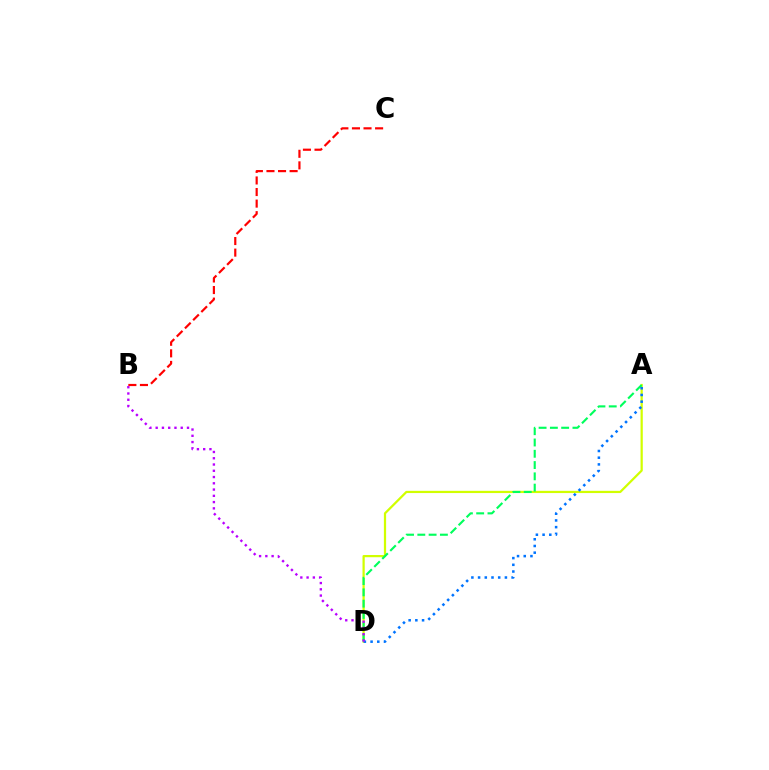{('A', 'D'): [{'color': '#d1ff00', 'line_style': 'solid', 'thickness': 1.61}, {'color': '#00ff5c', 'line_style': 'dashed', 'thickness': 1.53}, {'color': '#0074ff', 'line_style': 'dotted', 'thickness': 1.82}], ('B', 'C'): [{'color': '#ff0000', 'line_style': 'dashed', 'thickness': 1.57}], ('B', 'D'): [{'color': '#b900ff', 'line_style': 'dotted', 'thickness': 1.7}]}